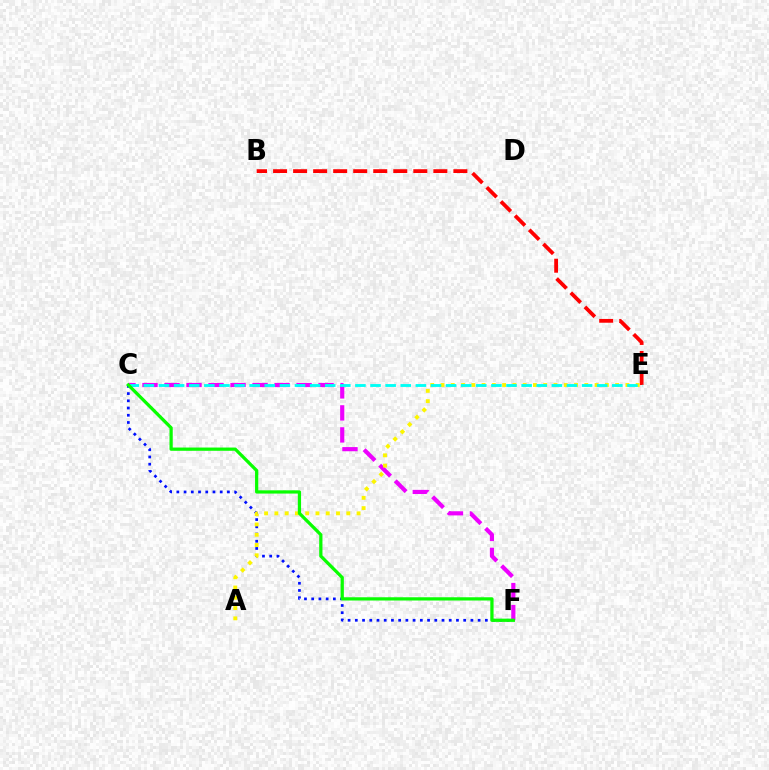{('C', 'F'): [{'color': '#0010ff', 'line_style': 'dotted', 'thickness': 1.96}, {'color': '#ee00ff', 'line_style': 'dashed', 'thickness': 2.99}, {'color': '#08ff00', 'line_style': 'solid', 'thickness': 2.34}], ('B', 'E'): [{'color': '#ff0000', 'line_style': 'dashed', 'thickness': 2.72}], ('A', 'E'): [{'color': '#fcf500', 'line_style': 'dotted', 'thickness': 2.79}], ('C', 'E'): [{'color': '#00fff6', 'line_style': 'dashed', 'thickness': 2.05}]}